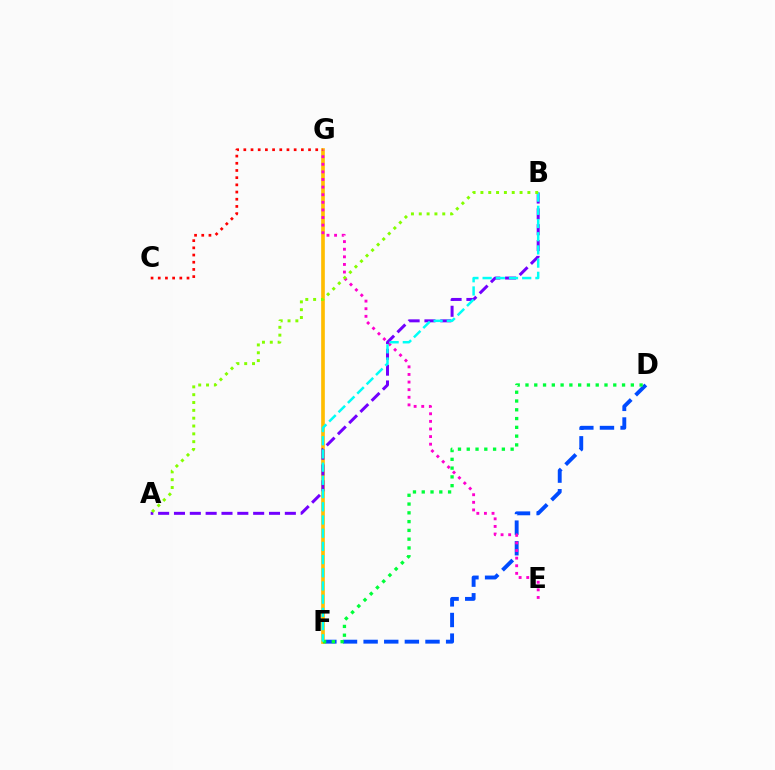{('D', 'F'): [{'color': '#004bff', 'line_style': 'dashed', 'thickness': 2.8}, {'color': '#00ff39', 'line_style': 'dotted', 'thickness': 2.39}], ('F', 'G'): [{'color': '#ffbd00', 'line_style': 'solid', 'thickness': 2.64}], ('A', 'B'): [{'color': '#7200ff', 'line_style': 'dashed', 'thickness': 2.15}, {'color': '#84ff00', 'line_style': 'dotted', 'thickness': 2.13}], ('E', 'G'): [{'color': '#ff00cf', 'line_style': 'dotted', 'thickness': 2.07}], ('B', 'F'): [{'color': '#00fff6', 'line_style': 'dashed', 'thickness': 1.79}], ('C', 'G'): [{'color': '#ff0000', 'line_style': 'dotted', 'thickness': 1.95}]}